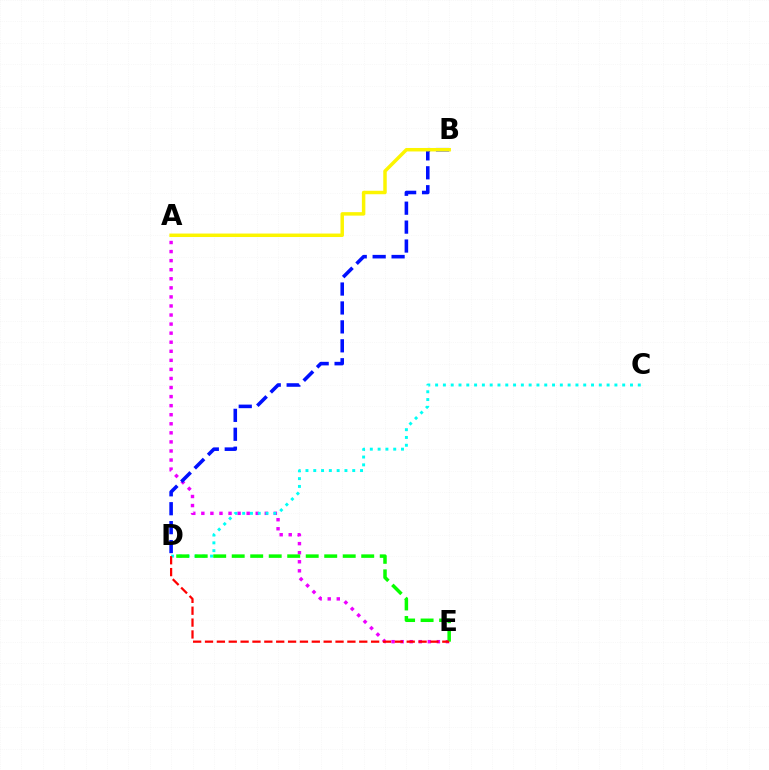{('A', 'E'): [{'color': '#ee00ff', 'line_style': 'dotted', 'thickness': 2.46}], ('C', 'D'): [{'color': '#00fff6', 'line_style': 'dotted', 'thickness': 2.12}], ('D', 'E'): [{'color': '#08ff00', 'line_style': 'dashed', 'thickness': 2.51}, {'color': '#ff0000', 'line_style': 'dashed', 'thickness': 1.61}], ('B', 'D'): [{'color': '#0010ff', 'line_style': 'dashed', 'thickness': 2.57}], ('A', 'B'): [{'color': '#fcf500', 'line_style': 'solid', 'thickness': 2.5}]}